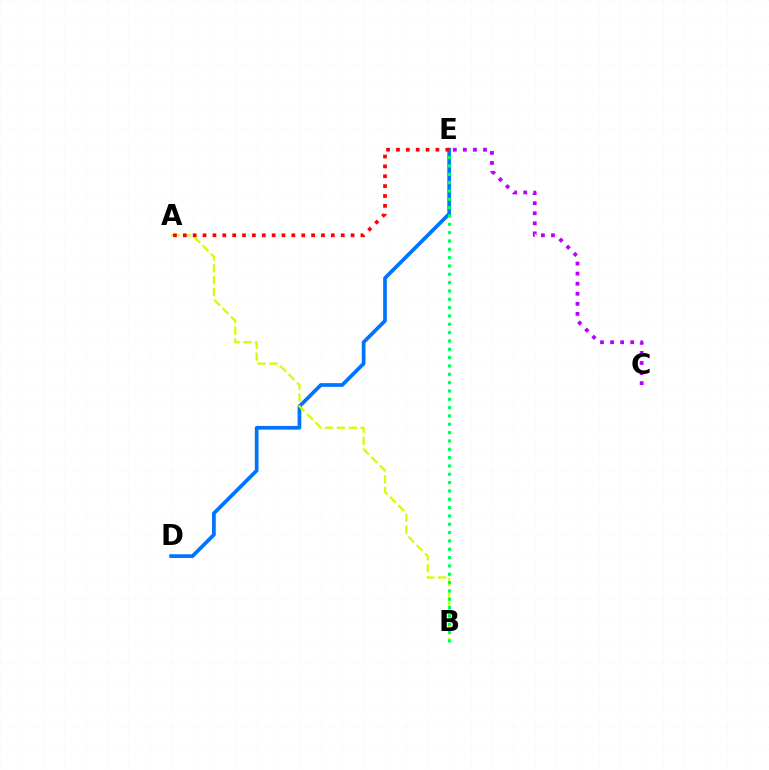{('C', 'E'): [{'color': '#b900ff', 'line_style': 'dotted', 'thickness': 2.74}], ('D', 'E'): [{'color': '#0074ff', 'line_style': 'solid', 'thickness': 2.68}], ('A', 'B'): [{'color': '#d1ff00', 'line_style': 'dashed', 'thickness': 1.61}], ('B', 'E'): [{'color': '#00ff5c', 'line_style': 'dotted', 'thickness': 2.26}], ('A', 'E'): [{'color': '#ff0000', 'line_style': 'dotted', 'thickness': 2.68}]}